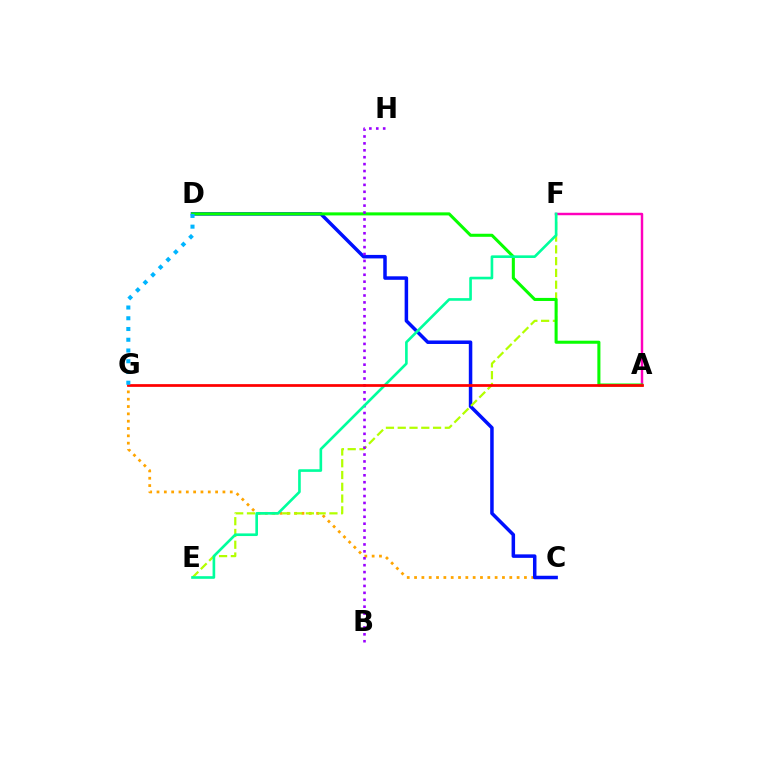{('C', 'G'): [{'color': '#ffa500', 'line_style': 'dotted', 'thickness': 1.99}], ('C', 'D'): [{'color': '#0010ff', 'line_style': 'solid', 'thickness': 2.52}], ('A', 'F'): [{'color': '#ff00bd', 'line_style': 'solid', 'thickness': 1.77}], ('E', 'F'): [{'color': '#b3ff00', 'line_style': 'dashed', 'thickness': 1.6}, {'color': '#00ff9d', 'line_style': 'solid', 'thickness': 1.9}], ('A', 'D'): [{'color': '#08ff00', 'line_style': 'solid', 'thickness': 2.2}], ('B', 'H'): [{'color': '#9b00ff', 'line_style': 'dotted', 'thickness': 1.88}], ('A', 'G'): [{'color': '#ff0000', 'line_style': 'solid', 'thickness': 1.97}], ('D', 'G'): [{'color': '#00b5ff', 'line_style': 'dotted', 'thickness': 2.92}]}